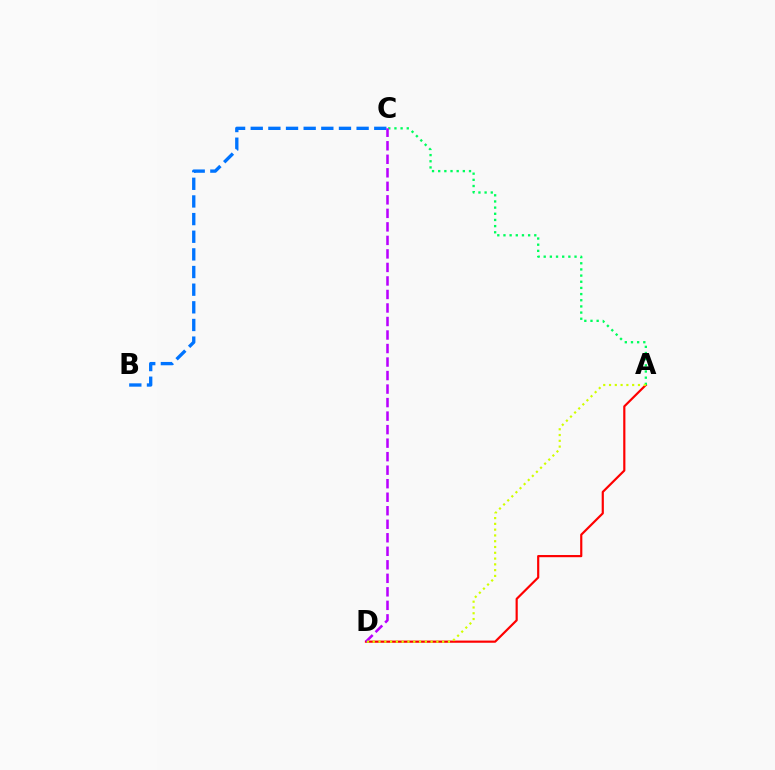{('A', 'D'): [{'color': '#ff0000', 'line_style': 'solid', 'thickness': 1.57}, {'color': '#d1ff00', 'line_style': 'dotted', 'thickness': 1.57}], ('A', 'C'): [{'color': '#00ff5c', 'line_style': 'dotted', 'thickness': 1.67}], ('B', 'C'): [{'color': '#0074ff', 'line_style': 'dashed', 'thickness': 2.4}], ('C', 'D'): [{'color': '#b900ff', 'line_style': 'dashed', 'thickness': 1.84}]}